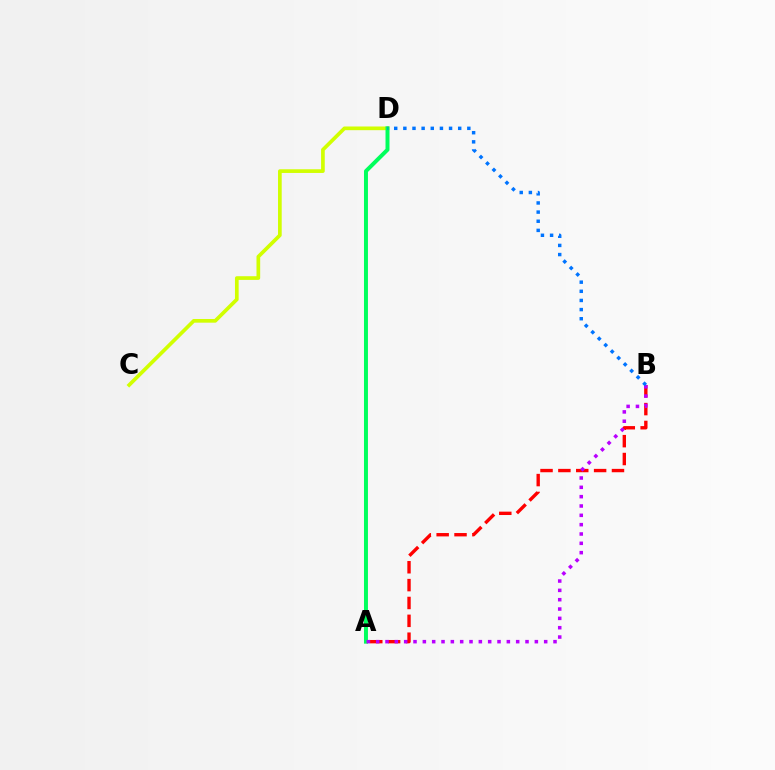{('A', 'B'): [{'color': '#ff0000', 'line_style': 'dashed', 'thickness': 2.43}, {'color': '#b900ff', 'line_style': 'dotted', 'thickness': 2.54}], ('C', 'D'): [{'color': '#d1ff00', 'line_style': 'solid', 'thickness': 2.65}], ('A', 'D'): [{'color': '#00ff5c', 'line_style': 'solid', 'thickness': 2.85}], ('B', 'D'): [{'color': '#0074ff', 'line_style': 'dotted', 'thickness': 2.48}]}